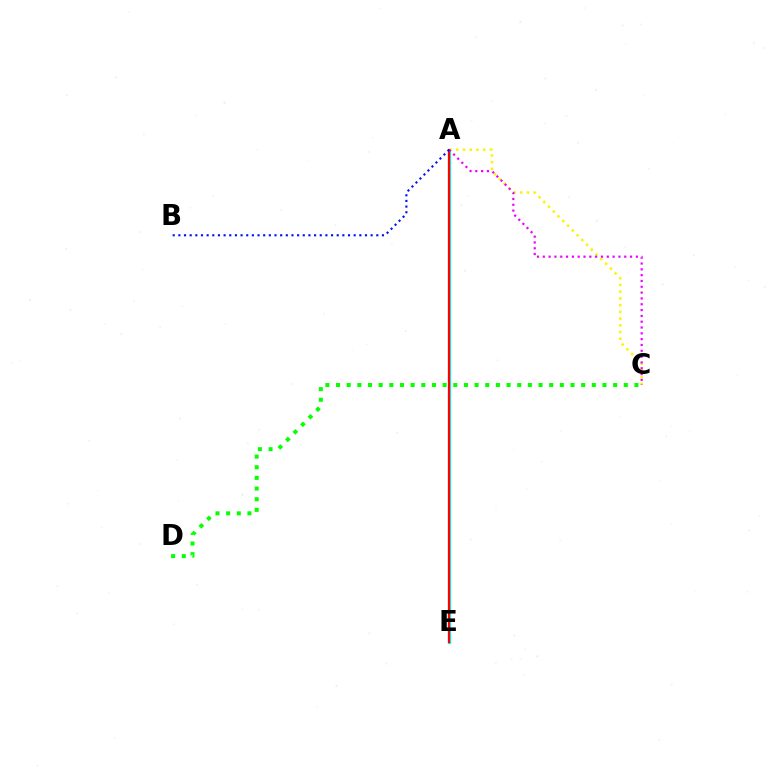{('A', 'E'): [{'color': '#00fff6', 'line_style': 'solid', 'thickness': 2.29}, {'color': '#ff0000', 'line_style': 'solid', 'thickness': 1.6}], ('A', 'C'): [{'color': '#fcf500', 'line_style': 'dotted', 'thickness': 1.83}, {'color': '#ee00ff', 'line_style': 'dotted', 'thickness': 1.58}], ('C', 'D'): [{'color': '#08ff00', 'line_style': 'dotted', 'thickness': 2.9}], ('A', 'B'): [{'color': '#0010ff', 'line_style': 'dotted', 'thickness': 1.54}]}